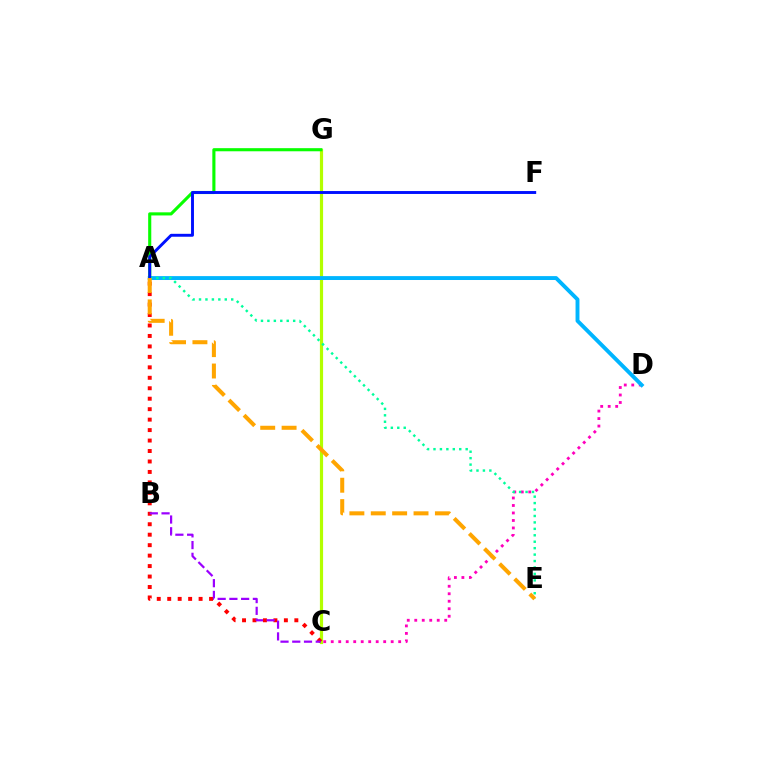{('C', 'G'): [{'color': '#b3ff00', 'line_style': 'solid', 'thickness': 2.29}], ('C', 'D'): [{'color': '#ff00bd', 'line_style': 'dotted', 'thickness': 2.04}], ('A', 'D'): [{'color': '#00b5ff', 'line_style': 'solid', 'thickness': 2.8}], ('A', 'G'): [{'color': '#08ff00', 'line_style': 'solid', 'thickness': 2.24}], ('A', 'C'): [{'color': '#ff0000', 'line_style': 'dotted', 'thickness': 2.84}], ('A', 'E'): [{'color': '#00ff9d', 'line_style': 'dotted', 'thickness': 1.75}, {'color': '#ffa500', 'line_style': 'dashed', 'thickness': 2.9}], ('B', 'C'): [{'color': '#9b00ff', 'line_style': 'dashed', 'thickness': 1.59}], ('A', 'F'): [{'color': '#0010ff', 'line_style': 'solid', 'thickness': 2.1}]}